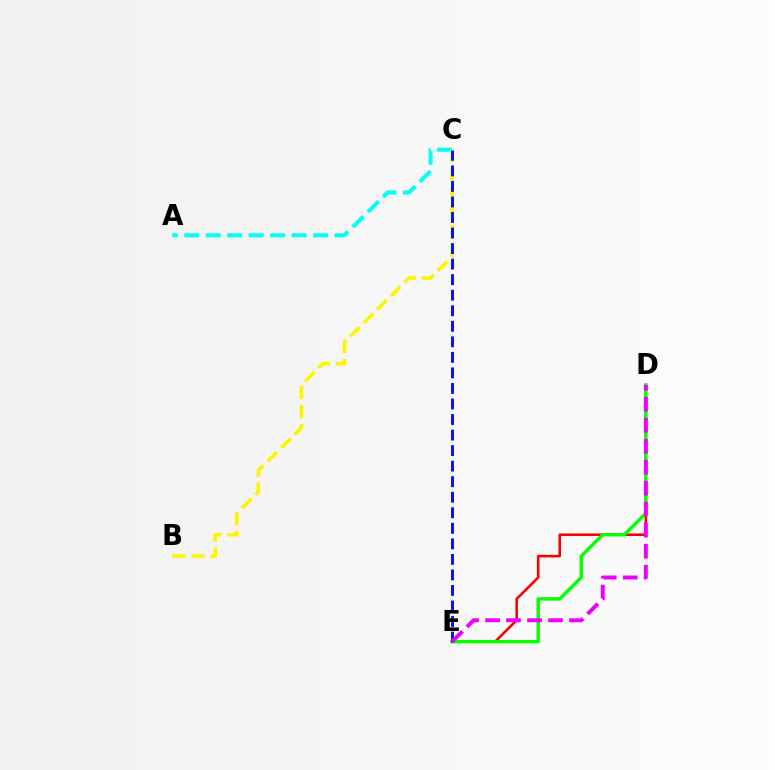{('D', 'E'): [{'color': '#ff0000', 'line_style': 'solid', 'thickness': 1.86}, {'color': '#08ff00', 'line_style': 'solid', 'thickness': 2.46}, {'color': '#ee00ff', 'line_style': 'dashed', 'thickness': 2.85}], ('A', 'C'): [{'color': '#00fff6', 'line_style': 'dashed', 'thickness': 2.92}], ('B', 'C'): [{'color': '#fcf500', 'line_style': 'dashed', 'thickness': 2.6}], ('C', 'E'): [{'color': '#0010ff', 'line_style': 'dashed', 'thickness': 2.11}]}